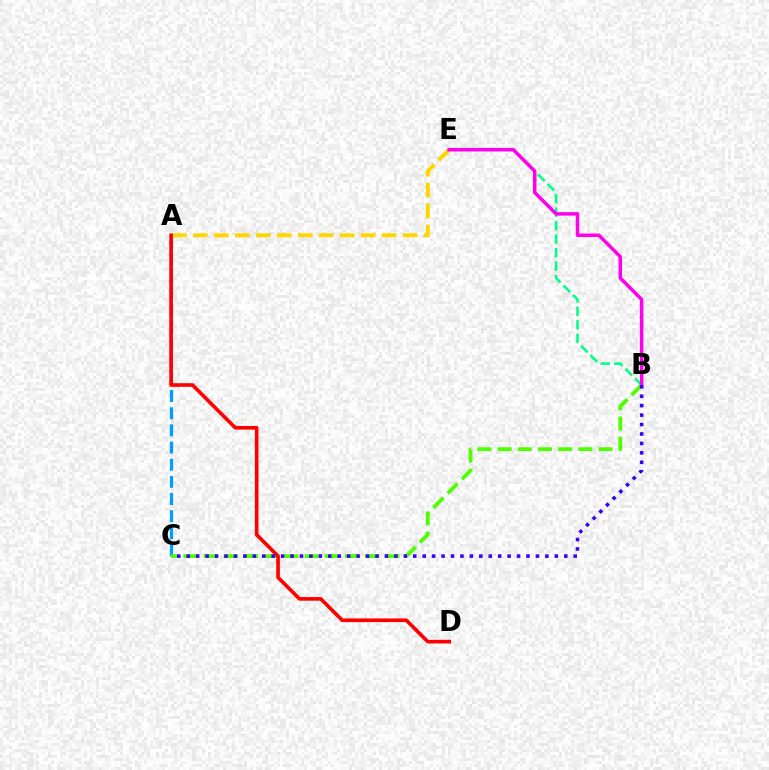{('A', 'C'): [{'color': '#009eff', 'line_style': 'dashed', 'thickness': 2.33}], ('B', 'C'): [{'color': '#4fff00', 'line_style': 'dashed', 'thickness': 2.74}, {'color': '#3700ff', 'line_style': 'dotted', 'thickness': 2.56}], ('B', 'E'): [{'color': '#00ff86', 'line_style': 'dashed', 'thickness': 1.84}, {'color': '#ff00ed', 'line_style': 'solid', 'thickness': 2.51}], ('A', 'E'): [{'color': '#ffd500', 'line_style': 'dashed', 'thickness': 2.85}], ('A', 'D'): [{'color': '#ff0000', 'line_style': 'solid', 'thickness': 2.62}]}